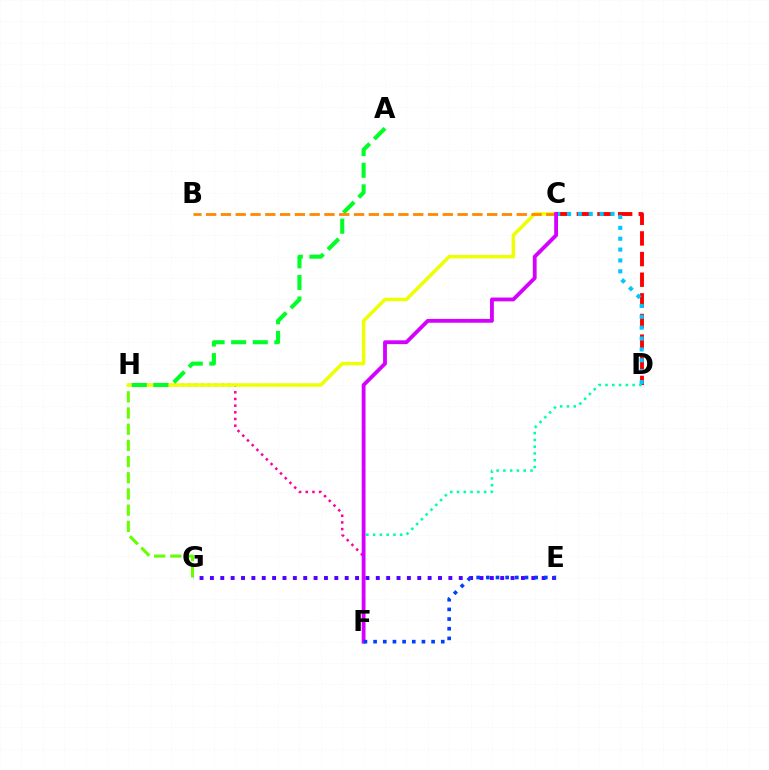{('G', 'H'): [{'color': '#66ff00', 'line_style': 'dashed', 'thickness': 2.2}], ('F', 'H'): [{'color': '#ff00a0', 'line_style': 'dotted', 'thickness': 1.81}], ('C', 'D'): [{'color': '#ff0000', 'line_style': 'dashed', 'thickness': 2.8}, {'color': '#00c7ff', 'line_style': 'dotted', 'thickness': 2.95}], ('D', 'F'): [{'color': '#00ffaf', 'line_style': 'dotted', 'thickness': 1.84}], ('C', 'H'): [{'color': '#eeff00', 'line_style': 'solid', 'thickness': 2.51}], ('E', 'G'): [{'color': '#4f00ff', 'line_style': 'dotted', 'thickness': 2.82}], ('A', 'H'): [{'color': '#00ff27', 'line_style': 'dashed', 'thickness': 2.94}], ('B', 'C'): [{'color': '#ff8800', 'line_style': 'dashed', 'thickness': 2.01}], ('C', 'F'): [{'color': '#d600ff', 'line_style': 'solid', 'thickness': 2.75}], ('E', 'F'): [{'color': '#003fff', 'line_style': 'dotted', 'thickness': 2.63}]}